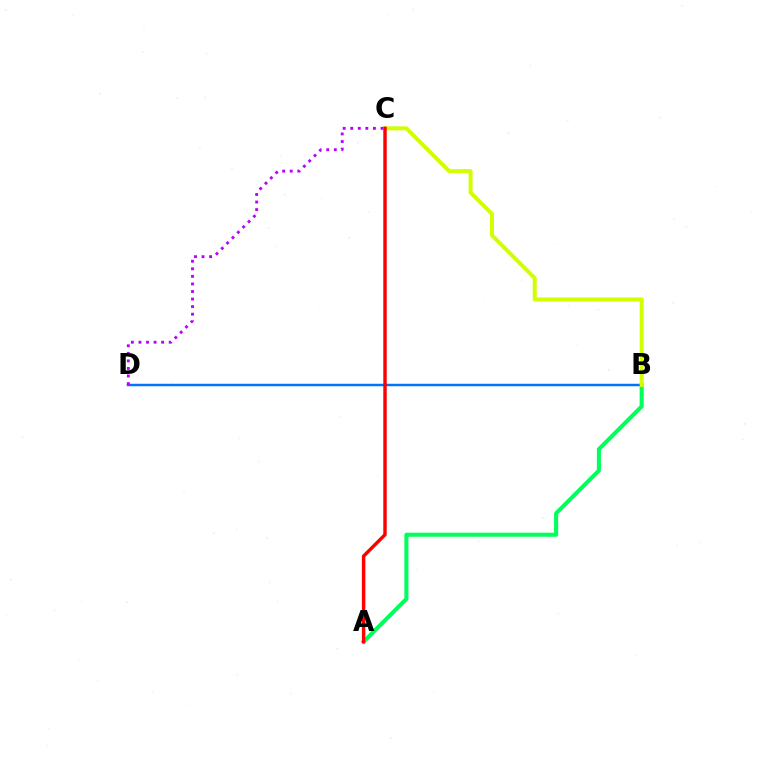{('A', 'B'): [{'color': '#00ff5c', 'line_style': 'solid', 'thickness': 2.93}], ('B', 'D'): [{'color': '#0074ff', 'line_style': 'solid', 'thickness': 1.77}], ('C', 'D'): [{'color': '#b900ff', 'line_style': 'dotted', 'thickness': 2.05}], ('B', 'C'): [{'color': '#d1ff00', 'line_style': 'solid', 'thickness': 2.87}], ('A', 'C'): [{'color': '#ff0000', 'line_style': 'solid', 'thickness': 2.47}]}